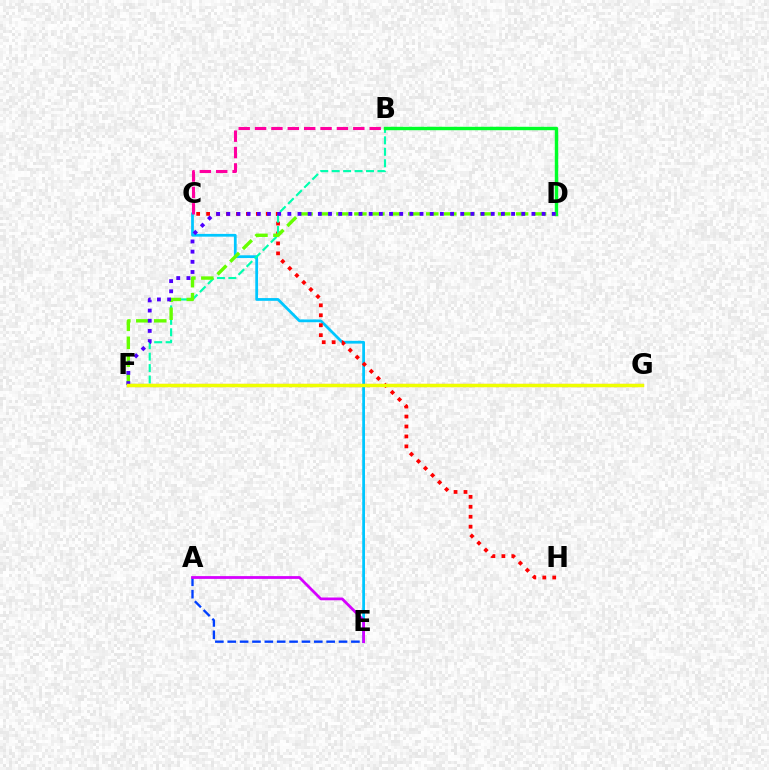{('C', 'E'): [{'color': '#00c7ff', 'line_style': 'solid', 'thickness': 1.99}], ('C', 'H'): [{'color': '#ff0000', 'line_style': 'dotted', 'thickness': 2.7}], ('B', 'F'): [{'color': '#00ffaf', 'line_style': 'dashed', 'thickness': 1.55}], ('B', 'D'): [{'color': '#00ff27', 'line_style': 'solid', 'thickness': 2.46}], ('D', 'F'): [{'color': '#66ff00', 'line_style': 'dashed', 'thickness': 2.44}, {'color': '#4f00ff', 'line_style': 'dotted', 'thickness': 2.76}], ('A', 'E'): [{'color': '#003fff', 'line_style': 'dashed', 'thickness': 1.68}, {'color': '#d600ff', 'line_style': 'solid', 'thickness': 2.0}], ('F', 'G'): [{'color': '#ff8800', 'line_style': 'solid', 'thickness': 2.32}, {'color': '#eeff00', 'line_style': 'solid', 'thickness': 2.37}], ('B', 'C'): [{'color': '#ff00a0', 'line_style': 'dashed', 'thickness': 2.22}]}